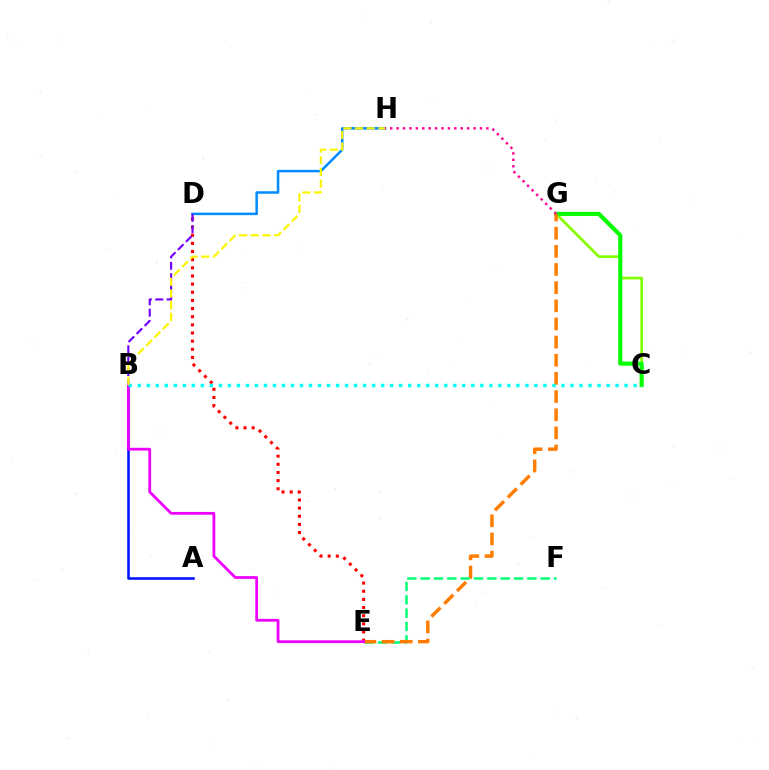{('D', 'H'): [{'color': '#008cff', 'line_style': 'solid', 'thickness': 1.81}], ('D', 'E'): [{'color': '#ff0000', 'line_style': 'dotted', 'thickness': 2.21}], ('E', 'F'): [{'color': '#00ff74', 'line_style': 'dashed', 'thickness': 1.81}], ('C', 'G'): [{'color': '#84ff00', 'line_style': 'solid', 'thickness': 1.94}, {'color': '#08ff00', 'line_style': 'solid', 'thickness': 2.98}], ('A', 'B'): [{'color': '#0010ff', 'line_style': 'solid', 'thickness': 1.84}], ('E', 'G'): [{'color': '#ff7c00', 'line_style': 'dashed', 'thickness': 2.47}], ('B', 'E'): [{'color': '#ee00ff', 'line_style': 'solid', 'thickness': 2.0}], ('B', 'C'): [{'color': '#00fff6', 'line_style': 'dotted', 'thickness': 2.45}], ('B', 'D'): [{'color': '#7200ff', 'line_style': 'dashed', 'thickness': 1.54}], ('B', 'H'): [{'color': '#fcf500', 'line_style': 'dashed', 'thickness': 1.59}], ('G', 'H'): [{'color': '#ff0094', 'line_style': 'dotted', 'thickness': 1.74}]}